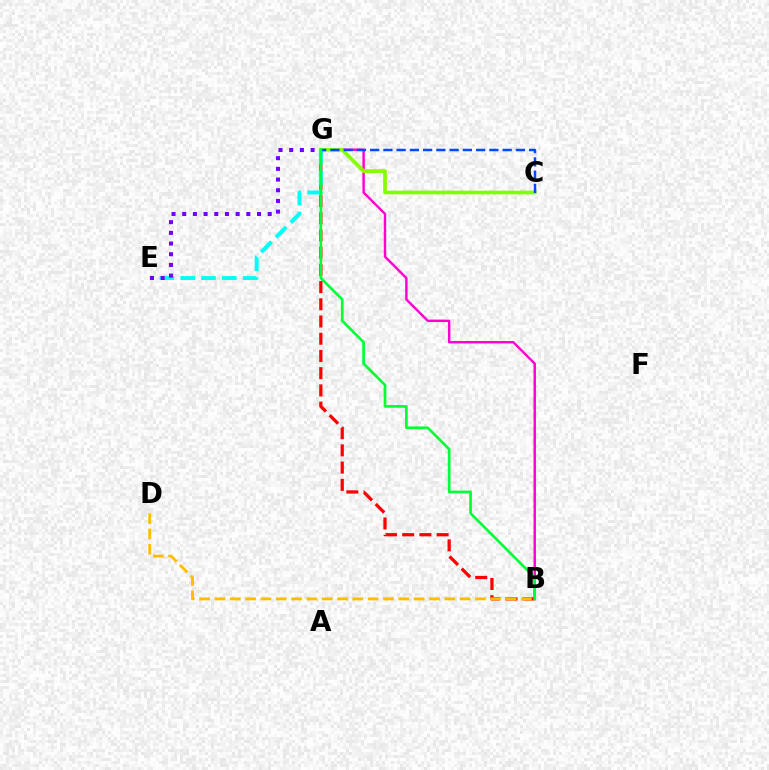{('B', 'G'): [{'color': '#ff00cf', 'line_style': 'solid', 'thickness': 1.75}, {'color': '#ff0000', 'line_style': 'dashed', 'thickness': 2.34}, {'color': '#00ff39', 'line_style': 'solid', 'thickness': 1.93}], ('E', 'G'): [{'color': '#00fff6', 'line_style': 'dashed', 'thickness': 2.83}, {'color': '#7200ff', 'line_style': 'dotted', 'thickness': 2.9}], ('B', 'D'): [{'color': '#ffbd00', 'line_style': 'dashed', 'thickness': 2.08}], ('C', 'G'): [{'color': '#84ff00', 'line_style': 'solid', 'thickness': 2.65}, {'color': '#004bff', 'line_style': 'dashed', 'thickness': 1.8}]}